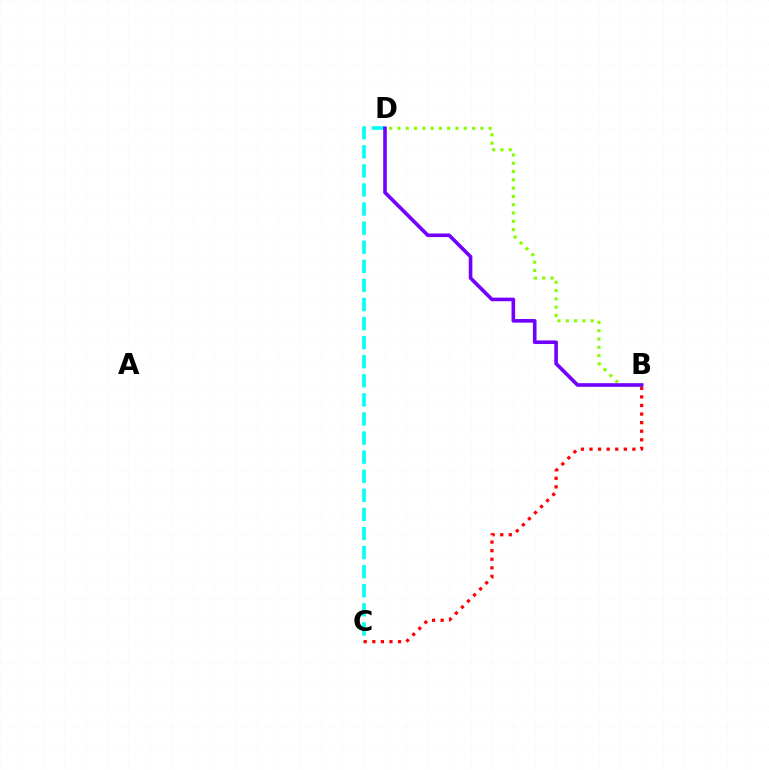{('C', 'D'): [{'color': '#00fff6', 'line_style': 'dashed', 'thickness': 2.59}], ('B', 'C'): [{'color': '#ff0000', 'line_style': 'dotted', 'thickness': 2.33}], ('B', 'D'): [{'color': '#84ff00', 'line_style': 'dotted', 'thickness': 2.25}, {'color': '#7200ff', 'line_style': 'solid', 'thickness': 2.6}]}